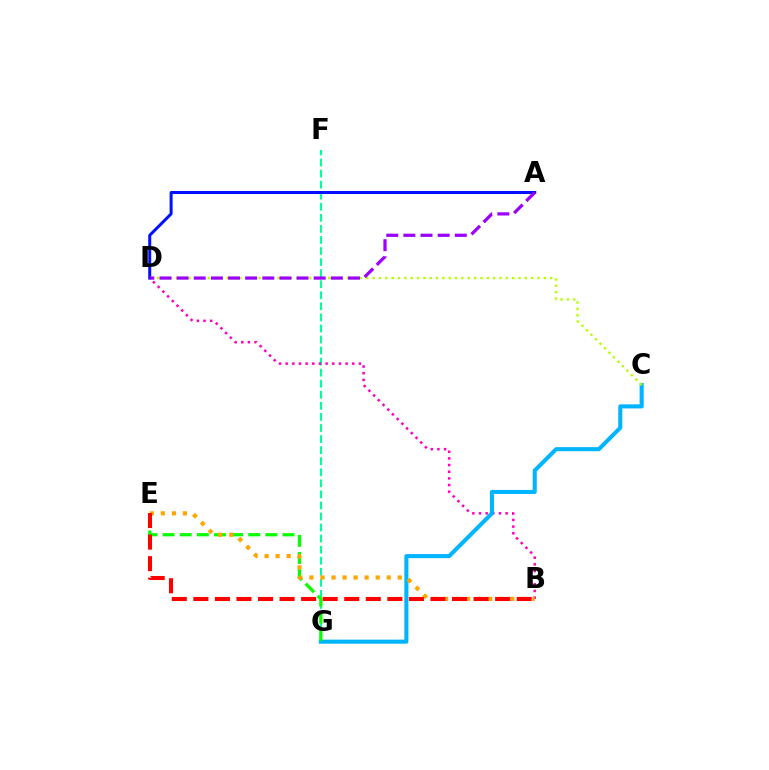{('F', 'G'): [{'color': '#00ff9d', 'line_style': 'dashed', 'thickness': 1.5}], ('B', 'D'): [{'color': '#ff00bd', 'line_style': 'dotted', 'thickness': 1.81}], ('C', 'G'): [{'color': '#00b5ff', 'line_style': 'solid', 'thickness': 2.93}], ('A', 'D'): [{'color': '#0010ff', 'line_style': 'solid', 'thickness': 2.16}, {'color': '#9b00ff', 'line_style': 'dashed', 'thickness': 2.33}], ('C', 'D'): [{'color': '#b3ff00', 'line_style': 'dotted', 'thickness': 1.72}], ('E', 'G'): [{'color': '#08ff00', 'line_style': 'dashed', 'thickness': 2.33}], ('B', 'E'): [{'color': '#ffa500', 'line_style': 'dotted', 'thickness': 3.0}, {'color': '#ff0000', 'line_style': 'dashed', 'thickness': 2.93}]}